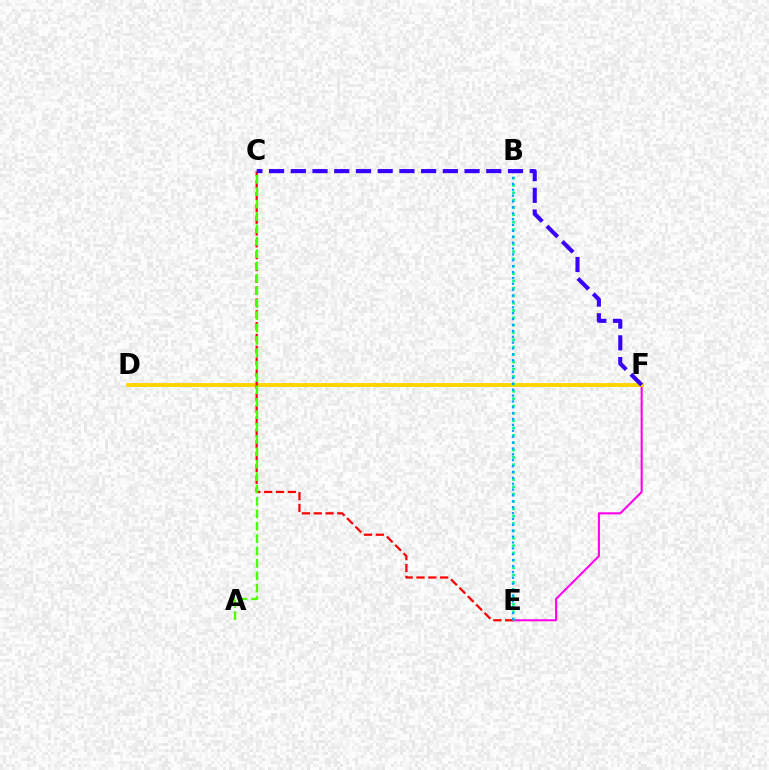{('E', 'F'): [{'color': '#ff00ed', 'line_style': 'solid', 'thickness': 1.5}], ('D', 'F'): [{'color': '#ffd500', 'line_style': 'solid', 'thickness': 2.8}], ('C', 'E'): [{'color': '#ff0000', 'line_style': 'dashed', 'thickness': 1.61}], ('B', 'E'): [{'color': '#00ff86', 'line_style': 'dotted', 'thickness': 2.0}, {'color': '#009eff', 'line_style': 'dotted', 'thickness': 1.6}], ('C', 'F'): [{'color': '#3700ff', 'line_style': 'dashed', 'thickness': 2.95}], ('A', 'C'): [{'color': '#4fff00', 'line_style': 'dashed', 'thickness': 1.68}]}